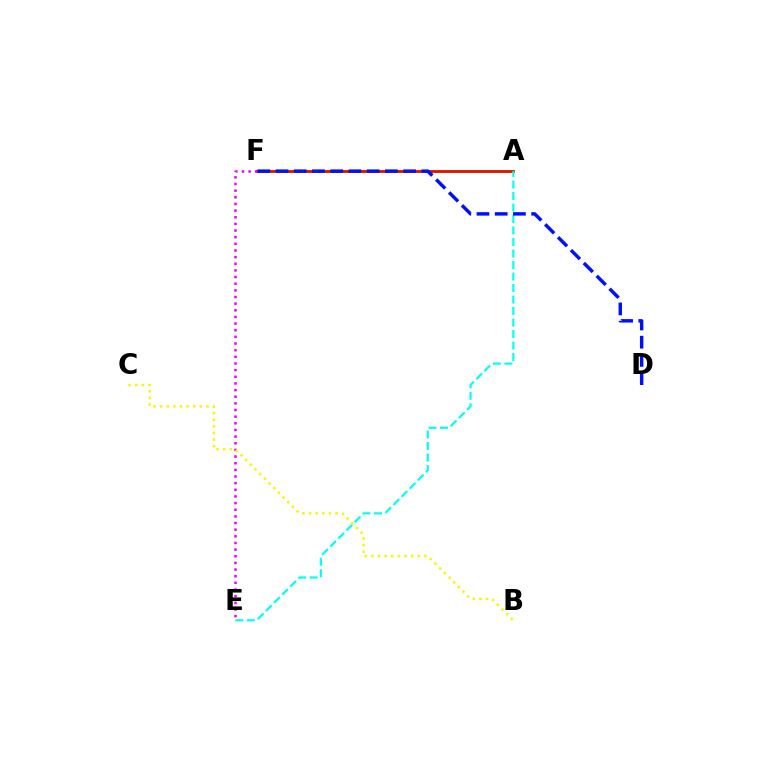{('A', 'F'): [{'color': '#08ff00', 'line_style': 'solid', 'thickness': 2.12}, {'color': '#ff0000', 'line_style': 'solid', 'thickness': 1.88}], ('E', 'F'): [{'color': '#ee00ff', 'line_style': 'dotted', 'thickness': 1.81}], ('A', 'E'): [{'color': '#00fff6', 'line_style': 'dashed', 'thickness': 1.56}], ('D', 'F'): [{'color': '#0010ff', 'line_style': 'dashed', 'thickness': 2.48}], ('B', 'C'): [{'color': '#fcf500', 'line_style': 'dotted', 'thickness': 1.8}]}